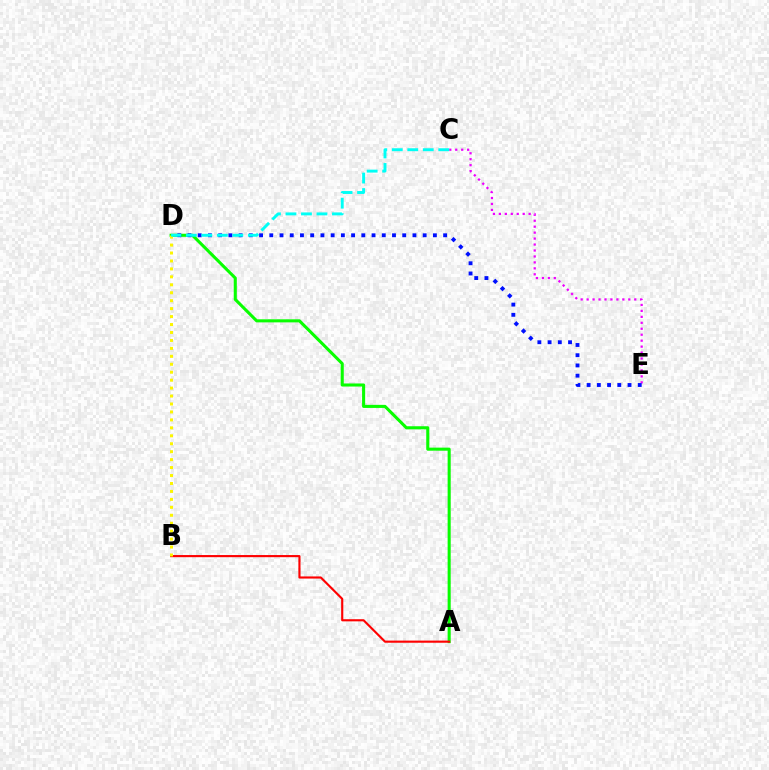{('C', 'E'): [{'color': '#ee00ff', 'line_style': 'dotted', 'thickness': 1.62}], ('A', 'D'): [{'color': '#08ff00', 'line_style': 'solid', 'thickness': 2.21}], ('A', 'B'): [{'color': '#ff0000', 'line_style': 'solid', 'thickness': 1.54}], ('D', 'E'): [{'color': '#0010ff', 'line_style': 'dotted', 'thickness': 2.78}], ('B', 'D'): [{'color': '#fcf500', 'line_style': 'dotted', 'thickness': 2.16}], ('C', 'D'): [{'color': '#00fff6', 'line_style': 'dashed', 'thickness': 2.11}]}